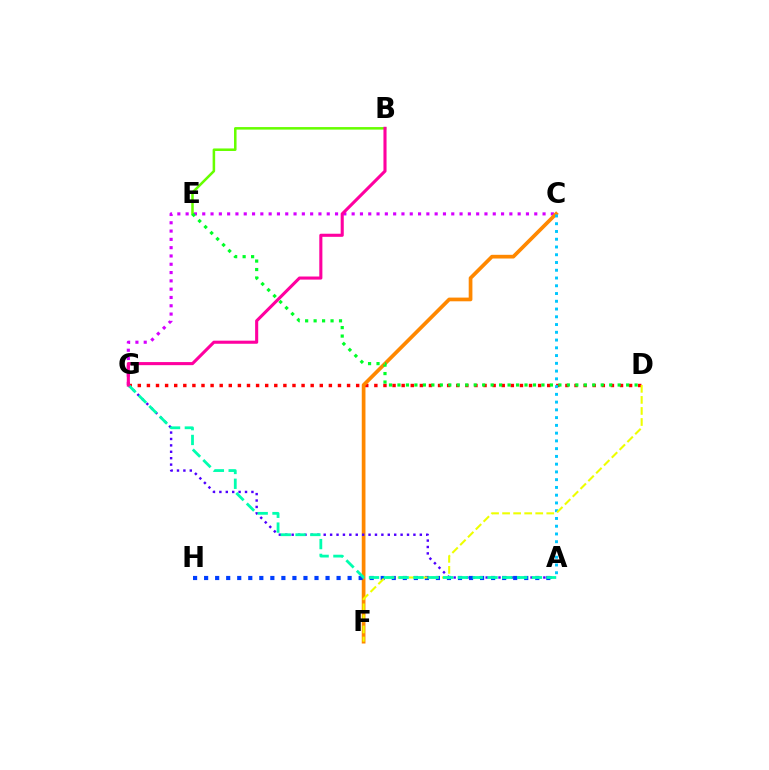{('C', 'G'): [{'color': '#d600ff', 'line_style': 'dotted', 'thickness': 2.26}], ('B', 'E'): [{'color': '#66ff00', 'line_style': 'solid', 'thickness': 1.83}], ('D', 'G'): [{'color': '#ff0000', 'line_style': 'dotted', 'thickness': 2.47}], ('C', 'F'): [{'color': '#ff8800', 'line_style': 'solid', 'thickness': 2.67}], ('A', 'G'): [{'color': '#4f00ff', 'line_style': 'dotted', 'thickness': 1.74}, {'color': '#00ffaf', 'line_style': 'dashed', 'thickness': 2.01}], ('A', 'C'): [{'color': '#00c7ff', 'line_style': 'dotted', 'thickness': 2.11}], ('A', 'H'): [{'color': '#003fff', 'line_style': 'dotted', 'thickness': 3.0}], ('D', 'F'): [{'color': '#eeff00', 'line_style': 'dashed', 'thickness': 1.5}], ('D', 'E'): [{'color': '#00ff27', 'line_style': 'dotted', 'thickness': 2.3}], ('B', 'G'): [{'color': '#ff00a0', 'line_style': 'solid', 'thickness': 2.22}]}